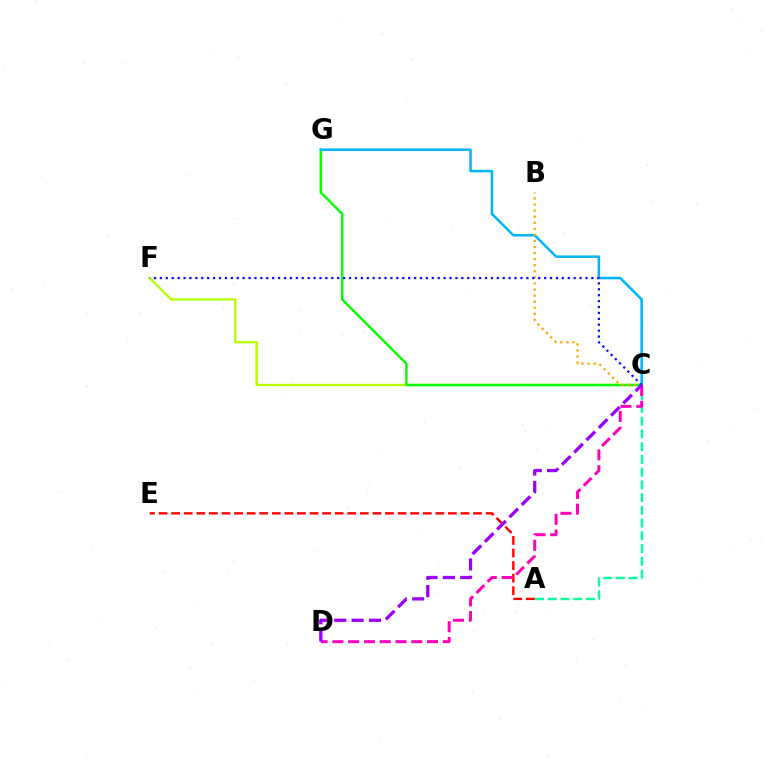{('C', 'F'): [{'color': '#b3ff00', 'line_style': 'solid', 'thickness': 1.7}, {'color': '#0010ff', 'line_style': 'dotted', 'thickness': 1.61}], ('A', 'E'): [{'color': '#ff0000', 'line_style': 'dashed', 'thickness': 1.71}], ('A', 'C'): [{'color': '#00ff9d', 'line_style': 'dashed', 'thickness': 1.73}], ('C', 'G'): [{'color': '#08ff00', 'line_style': 'solid', 'thickness': 1.76}, {'color': '#00b5ff', 'line_style': 'solid', 'thickness': 1.82}], ('C', 'D'): [{'color': '#ff00bd', 'line_style': 'dashed', 'thickness': 2.14}, {'color': '#9b00ff', 'line_style': 'dashed', 'thickness': 2.36}], ('B', 'C'): [{'color': '#ffa500', 'line_style': 'dotted', 'thickness': 1.65}]}